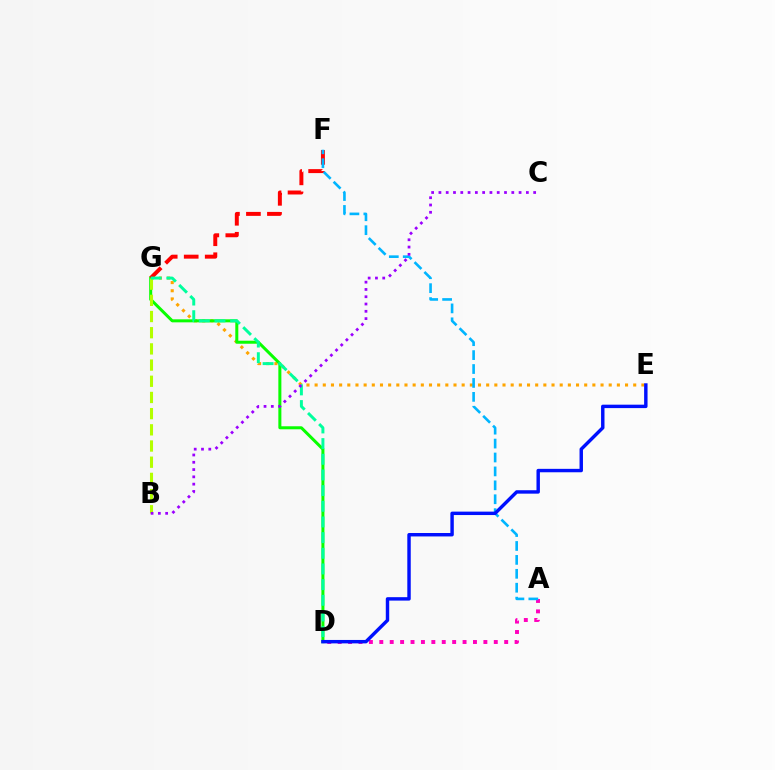{('E', 'G'): [{'color': '#ffa500', 'line_style': 'dotted', 'thickness': 2.22}], ('A', 'D'): [{'color': '#ff00bd', 'line_style': 'dotted', 'thickness': 2.83}], ('D', 'G'): [{'color': '#08ff00', 'line_style': 'solid', 'thickness': 2.17}, {'color': '#00ff9d', 'line_style': 'dashed', 'thickness': 2.13}], ('F', 'G'): [{'color': '#ff0000', 'line_style': 'dashed', 'thickness': 2.85}], ('B', 'G'): [{'color': '#b3ff00', 'line_style': 'dashed', 'thickness': 2.2}], ('A', 'F'): [{'color': '#00b5ff', 'line_style': 'dashed', 'thickness': 1.89}], ('D', 'E'): [{'color': '#0010ff', 'line_style': 'solid', 'thickness': 2.47}], ('B', 'C'): [{'color': '#9b00ff', 'line_style': 'dotted', 'thickness': 1.98}]}